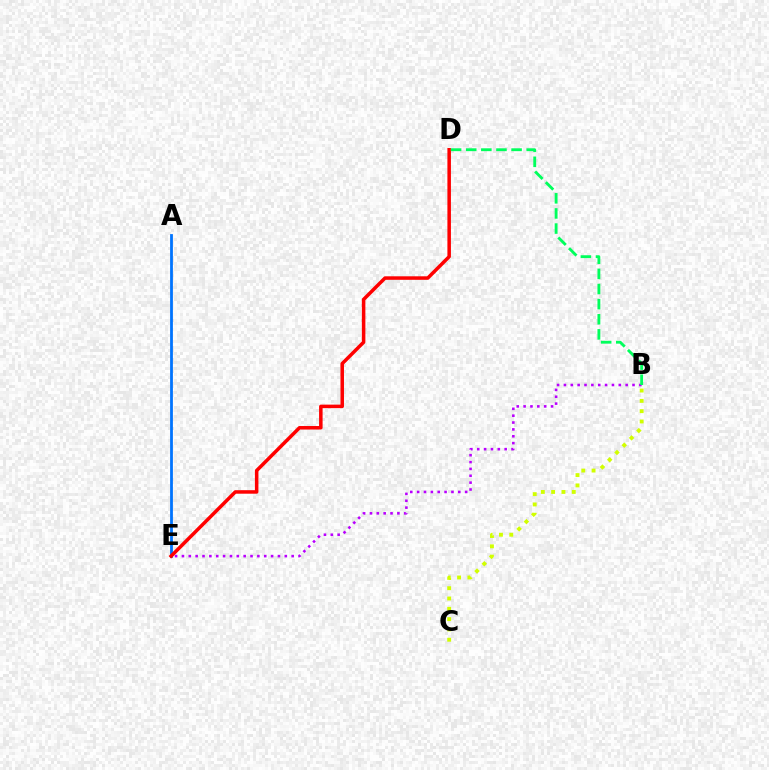{('A', 'E'): [{'color': '#0074ff', 'line_style': 'solid', 'thickness': 2.01}], ('B', 'C'): [{'color': '#d1ff00', 'line_style': 'dotted', 'thickness': 2.8}], ('B', 'E'): [{'color': '#b900ff', 'line_style': 'dotted', 'thickness': 1.86}], ('D', 'E'): [{'color': '#ff0000', 'line_style': 'solid', 'thickness': 2.53}], ('B', 'D'): [{'color': '#00ff5c', 'line_style': 'dashed', 'thickness': 2.05}]}